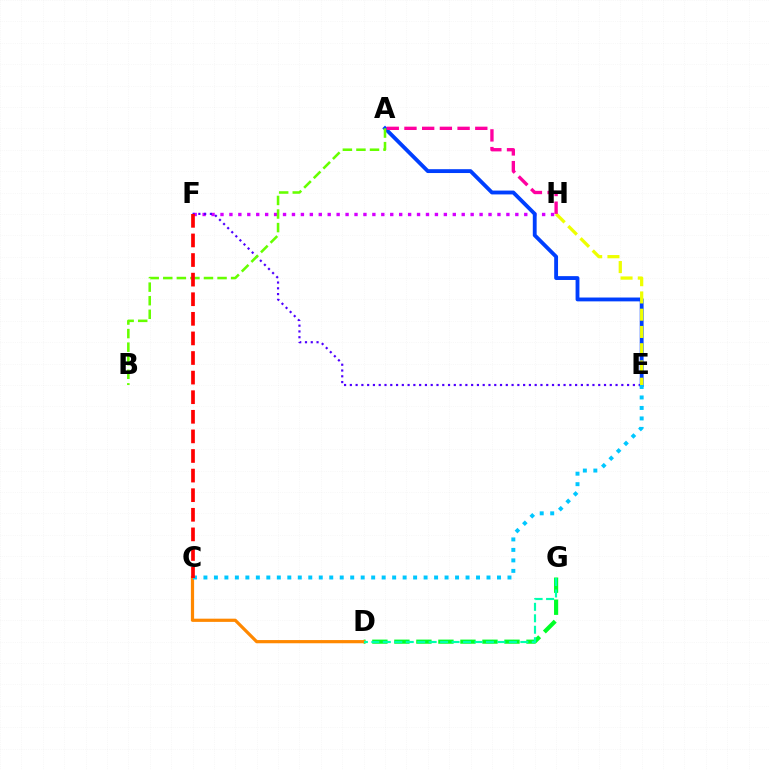{('F', 'H'): [{'color': '#d600ff', 'line_style': 'dotted', 'thickness': 2.43}], ('E', 'F'): [{'color': '#4f00ff', 'line_style': 'dotted', 'thickness': 1.57}], ('D', 'G'): [{'color': '#00ff27', 'line_style': 'dashed', 'thickness': 2.99}, {'color': '#00ffaf', 'line_style': 'dashed', 'thickness': 1.56}], ('A', 'E'): [{'color': '#003fff', 'line_style': 'solid', 'thickness': 2.77}], ('C', 'D'): [{'color': '#ff8800', 'line_style': 'solid', 'thickness': 2.3}], ('E', 'H'): [{'color': '#eeff00', 'line_style': 'dashed', 'thickness': 2.34}], ('A', 'H'): [{'color': '#ff00a0', 'line_style': 'dashed', 'thickness': 2.41}], ('A', 'B'): [{'color': '#66ff00', 'line_style': 'dashed', 'thickness': 1.84}], ('C', 'E'): [{'color': '#00c7ff', 'line_style': 'dotted', 'thickness': 2.85}], ('C', 'F'): [{'color': '#ff0000', 'line_style': 'dashed', 'thickness': 2.66}]}